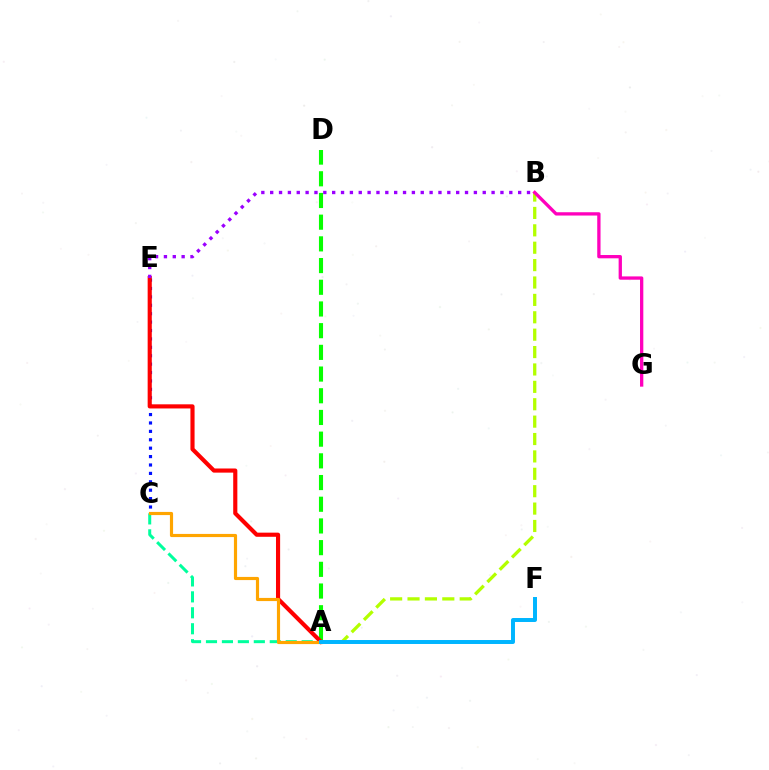{('C', 'E'): [{'color': '#0010ff', 'line_style': 'dotted', 'thickness': 2.28}], ('A', 'B'): [{'color': '#b3ff00', 'line_style': 'dashed', 'thickness': 2.36}], ('A', 'C'): [{'color': '#00ff9d', 'line_style': 'dashed', 'thickness': 2.17}, {'color': '#ffa500', 'line_style': 'solid', 'thickness': 2.27}], ('B', 'G'): [{'color': '#ff00bd', 'line_style': 'solid', 'thickness': 2.38}], ('A', 'D'): [{'color': '#08ff00', 'line_style': 'dashed', 'thickness': 2.95}], ('A', 'E'): [{'color': '#ff0000', 'line_style': 'solid', 'thickness': 2.98}], ('A', 'F'): [{'color': '#00b5ff', 'line_style': 'solid', 'thickness': 2.86}], ('B', 'E'): [{'color': '#9b00ff', 'line_style': 'dotted', 'thickness': 2.41}]}